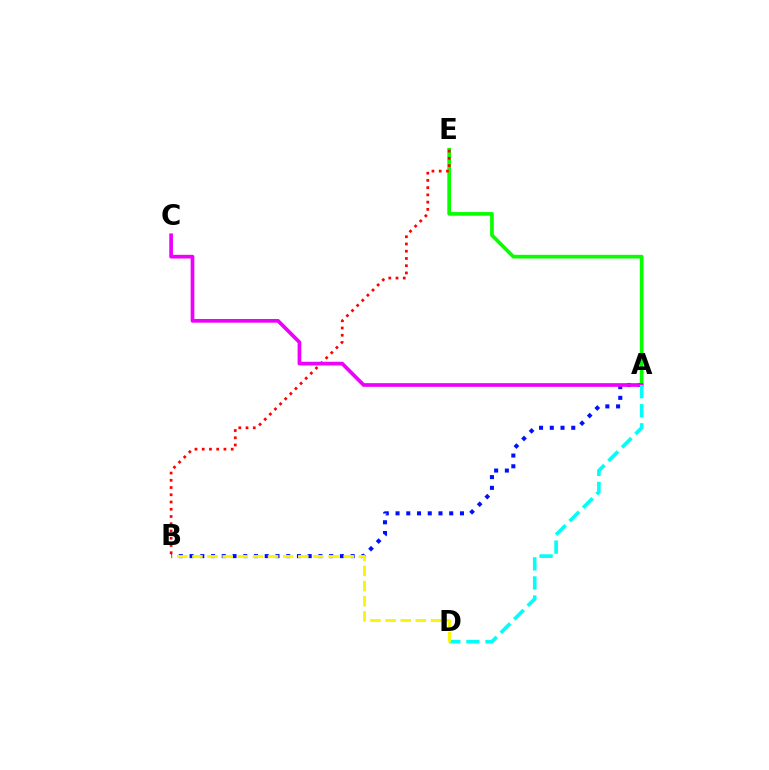{('A', 'B'): [{'color': '#0010ff', 'line_style': 'dotted', 'thickness': 2.92}], ('A', 'E'): [{'color': '#08ff00', 'line_style': 'solid', 'thickness': 2.65}], ('B', 'E'): [{'color': '#ff0000', 'line_style': 'dotted', 'thickness': 1.97}], ('A', 'C'): [{'color': '#ee00ff', 'line_style': 'solid', 'thickness': 2.66}], ('A', 'D'): [{'color': '#00fff6', 'line_style': 'dashed', 'thickness': 2.59}], ('B', 'D'): [{'color': '#fcf500', 'line_style': 'dashed', 'thickness': 2.05}]}